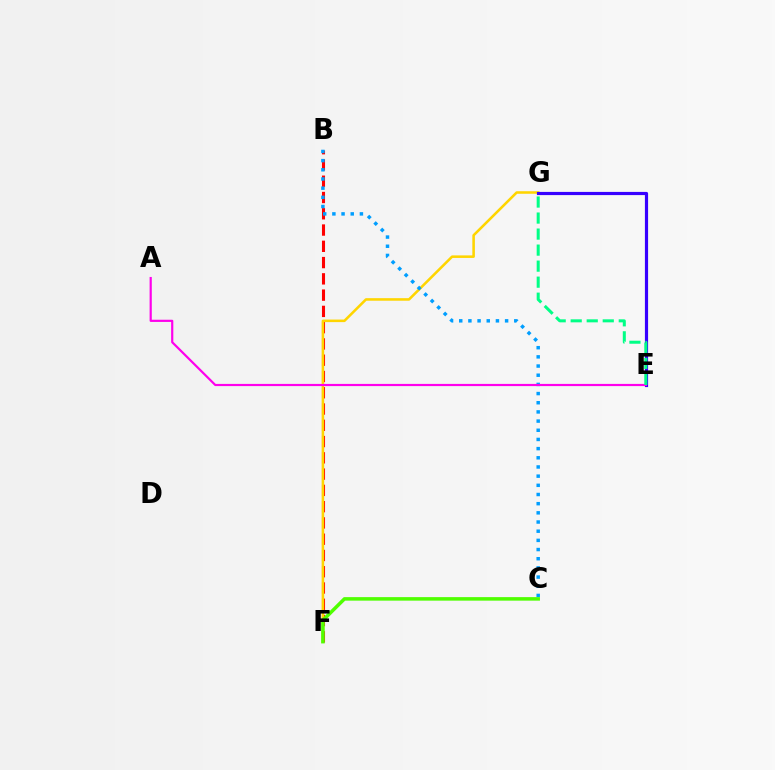{('B', 'F'): [{'color': '#ff0000', 'line_style': 'dashed', 'thickness': 2.21}], ('F', 'G'): [{'color': '#ffd500', 'line_style': 'solid', 'thickness': 1.84}], ('B', 'C'): [{'color': '#009eff', 'line_style': 'dotted', 'thickness': 2.49}], ('E', 'G'): [{'color': '#3700ff', 'line_style': 'solid', 'thickness': 2.29}, {'color': '#00ff86', 'line_style': 'dashed', 'thickness': 2.18}], ('A', 'E'): [{'color': '#ff00ed', 'line_style': 'solid', 'thickness': 1.58}], ('C', 'F'): [{'color': '#4fff00', 'line_style': 'solid', 'thickness': 2.53}]}